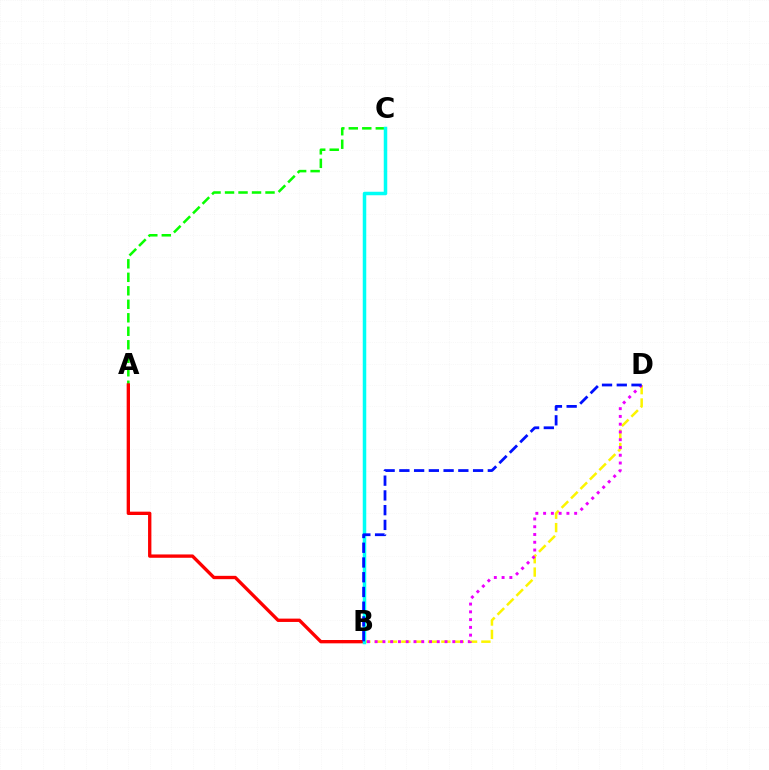{('B', 'D'): [{'color': '#fcf500', 'line_style': 'dashed', 'thickness': 1.81}, {'color': '#ee00ff', 'line_style': 'dotted', 'thickness': 2.11}, {'color': '#0010ff', 'line_style': 'dashed', 'thickness': 2.0}], ('A', 'C'): [{'color': '#08ff00', 'line_style': 'dashed', 'thickness': 1.83}], ('A', 'B'): [{'color': '#ff0000', 'line_style': 'solid', 'thickness': 2.4}], ('B', 'C'): [{'color': '#00fff6', 'line_style': 'solid', 'thickness': 2.52}]}